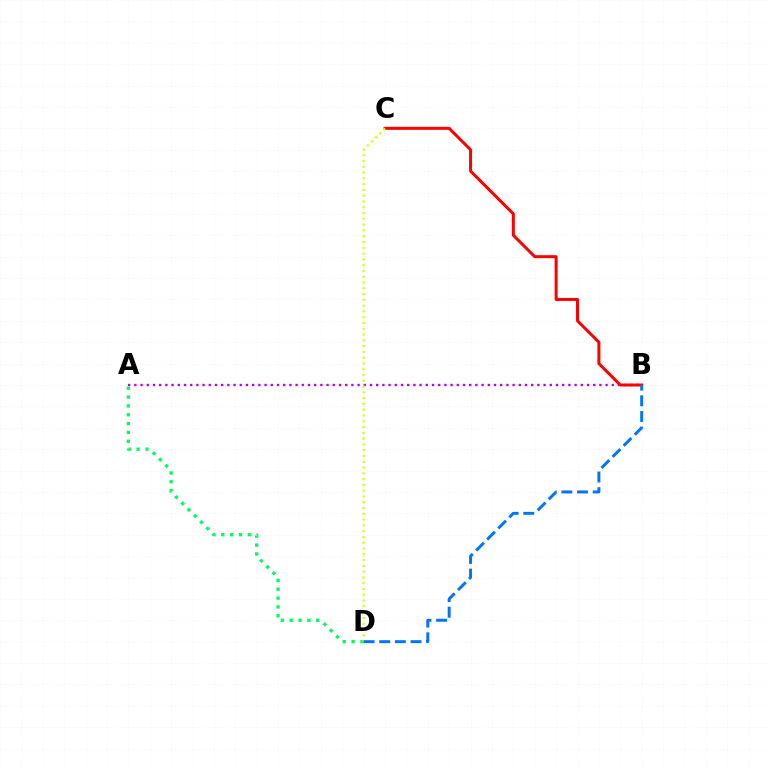{('A', 'D'): [{'color': '#00ff5c', 'line_style': 'dotted', 'thickness': 2.4}], ('A', 'B'): [{'color': '#b900ff', 'line_style': 'dotted', 'thickness': 1.68}], ('B', 'C'): [{'color': '#ff0000', 'line_style': 'solid', 'thickness': 2.15}], ('C', 'D'): [{'color': '#d1ff00', 'line_style': 'dotted', 'thickness': 1.57}], ('B', 'D'): [{'color': '#0074ff', 'line_style': 'dashed', 'thickness': 2.13}]}